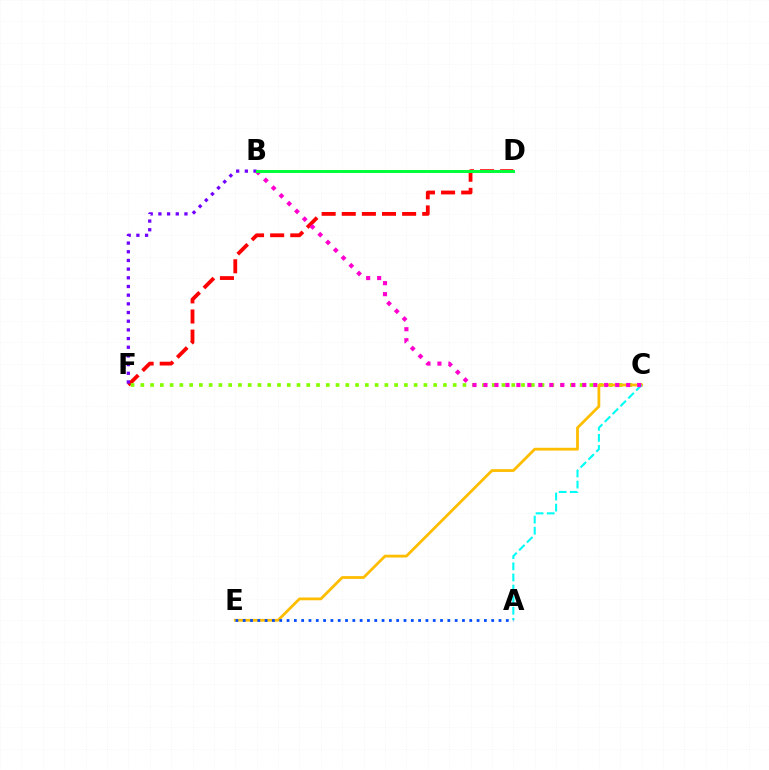{('D', 'F'): [{'color': '#ff0000', 'line_style': 'dashed', 'thickness': 2.73}], ('B', 'F'): [{'color': '#7200ff', 'line_style': 'dotted', 'thickness': 2.36}], ('C', 'F'): [{'color': '#84ff00', 'line_style': 'dotted', 'thickness': 2.65}], ('C', 'E'): [{'color': '#ffbd00', 'line_style': 'solid', 'thickness': 2.0}], ('A', 'C'): [{'color': '#00fff6', 'line_style': 'dashed', 'thickness': 1.51}], ('B', 'C'): [{'color': '#ff00cf', 'line_style': 'dotted', 'thickness': 2.98}], ('A', 'E'): [{'color': '#004bff', 'line_style': 'dotted', 'thickness': 1.99}], ('B', 'D'): [{'color': '#00ff39', 'line_style': 'solid', 'thickness': 2.14}]}